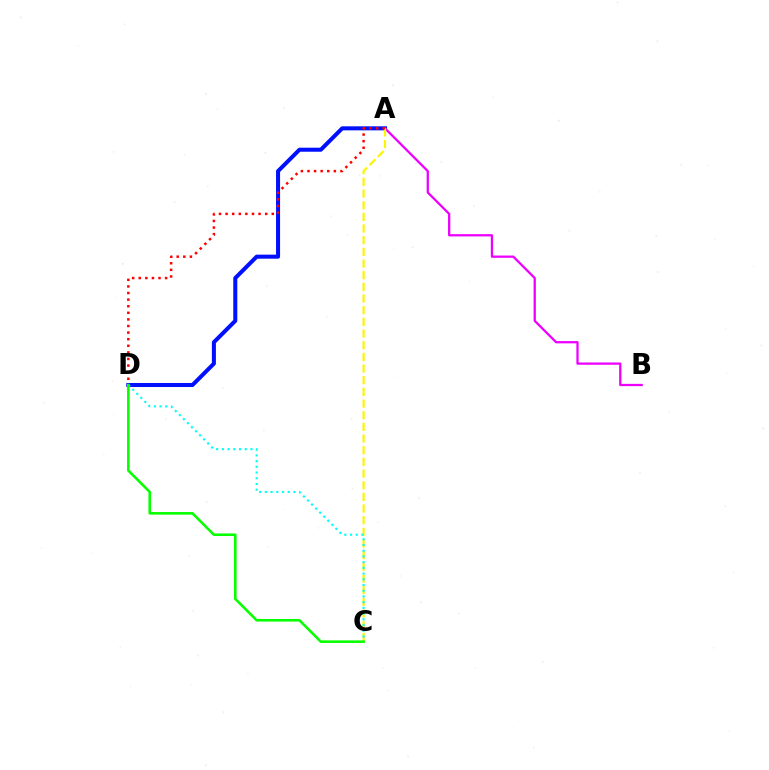{('A', 'D'): [{'color': '#0010ff', 'line_style': 'solid', 'thickness': 2.9}, {'color': '#ff0000', 'line_style': 'dotted', 'thickness': 1.79}], ('A', 'B'): [{'color': '#ee00ff', 'line_style': 'solid', 'thickness': 1.64}], ('A', 'C'): [{'color': '#fcf500', 'line_style': 'dashed', 'thickness': 1.59}], ('C', 'D'): [{'color': '#00fff6', 'line_style': 'dotted', 'thickness': 1.55}, {'color': '#08ff00', 'line_style': 'solid', 'thickness': 1.87}]}